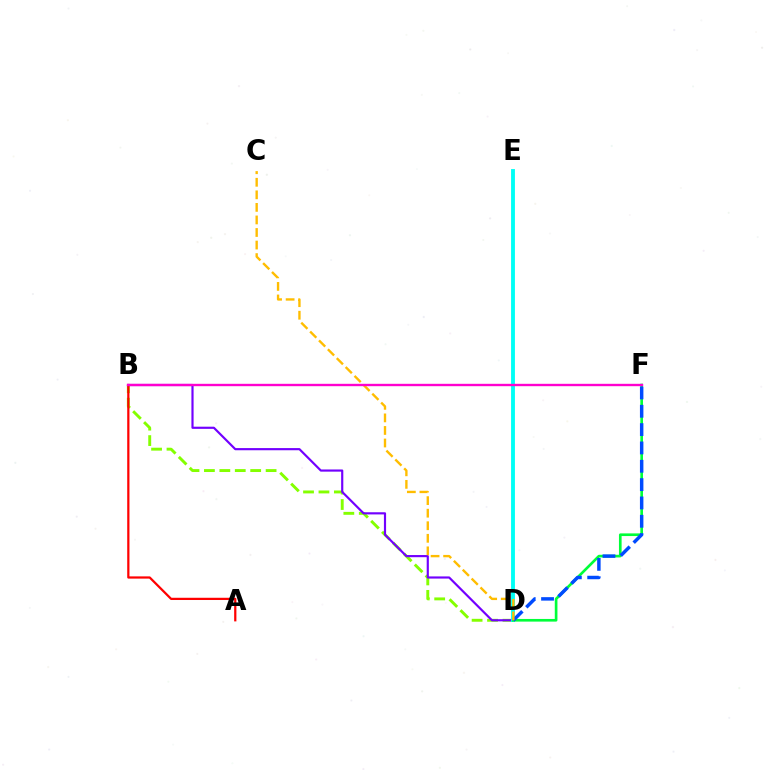{('B', 'D'): [{'color': '#84ff00', 'line_style': 'dashed', 'thickness': 2.1}, {'color': '#7200ff', 'line_style': 'solid', 'thickness': 1.56}], ('D', 'E'): [{'color': '#00fff6', 'line_style': 'solid', 'thickness': 2.78}], ('D', 'F'): [{'color': '#00ff39', 'line_style': 'solid', 'thickness': 1.91}, {'color': '#004bff', 'line_style': 'dashed', 'thickness': 2.49}], ('C', 'D'): [{'color': '#ffbd00', 'line_style': 'dashed', 'thickness': 1.71}], ('A', 'B'): [{'color': '#ff0000', 'line_style': 'solid', 'thickness': 1.61}], ('B', 'F'): [{'color': '#ff00cf', 'line_style': 'solid', 'thickness': 1.71}]}